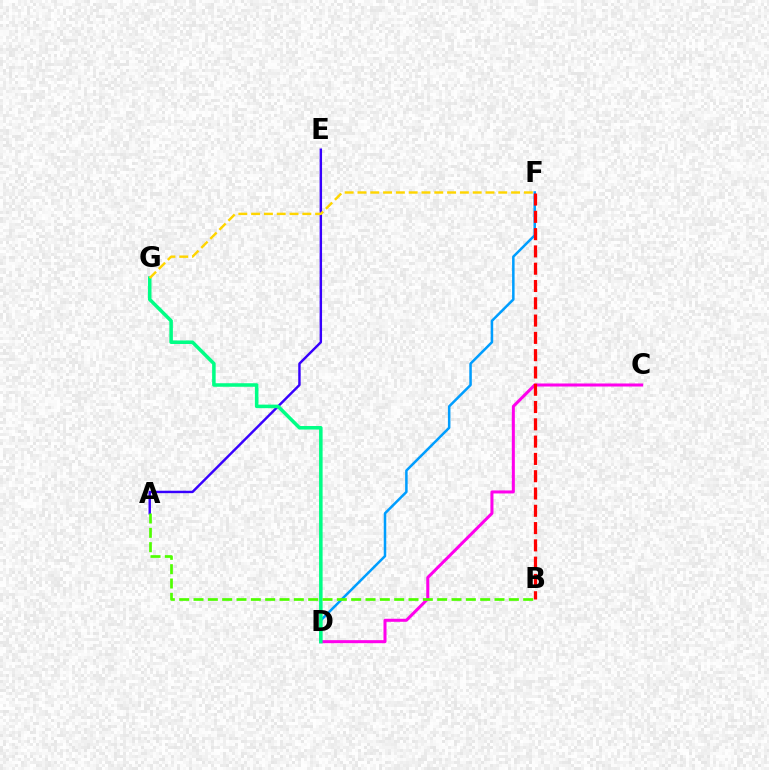{('A', 'E'): [{'color': '#3700ff', 'line_style': 'solid', 'thickness': 1.75}], ('D', 'F'): [{'color': '#009eff', 'line_style': 'solid', 'thickness': 1.81}], ('C', 'D'): [{'color': '#ff00ed', 'line_style': 'solid', 'thickness': 2.18}], ('D', 'G'): [{'color': '#00ff86', 'line_style': 'solid', 'thickness': 2.54}], ('F', 'G'): [{'color': '#ffd500', 'line_style': 'dashed', 'thickness': 1.74}], ('A', 'B'): [{'color': '#4fff00', 'line_style': 'dashed', 'thickness': 1.95}], ('B', 'F'): [{'color': '#ff0000', 'line_style': 'dashed', 'thickness': 2.35}]}